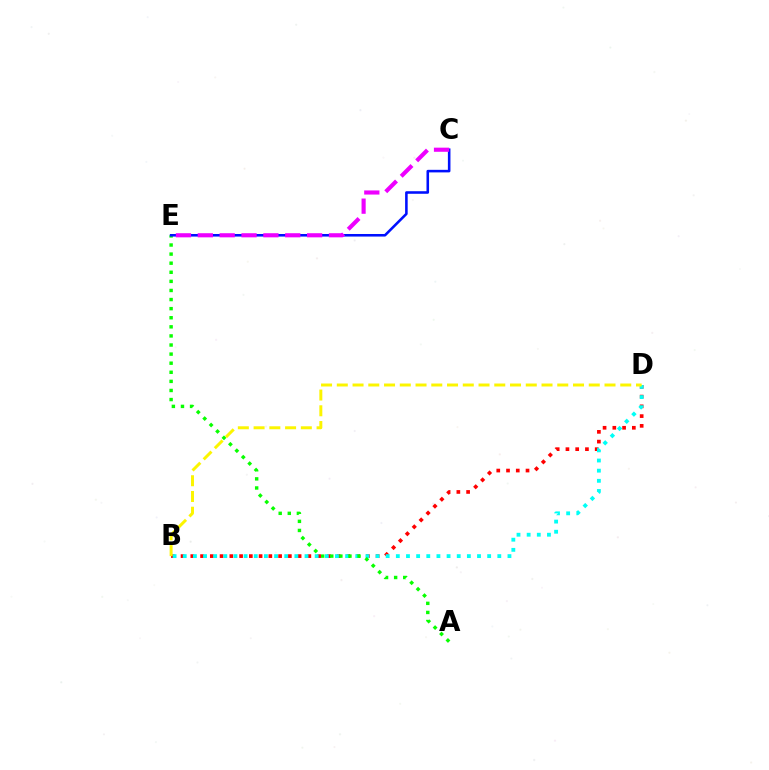{('B', 'D'): [{'color': '#ff0000', 'line_style': 'dotted', 'thickness': 2.65}, {'color': '#00fff6', 'line_style': 'dotted', 'thickness': 2.76}, {'color': '#fcf500', 'line_style': 'dashed', 'thickness': 2.14}], ('A', 'E'): [{'color': '#08ff00', 'line_style': 'dotted', 'thickness': 2.47}], ('C', 'E'): [{'color': '#0010ff', 'line_style': 'solid', 'thickness': 1.85}, {'color': '#ee00ff', 'line_style': 'dashed', 'thickness': 2.97}]}